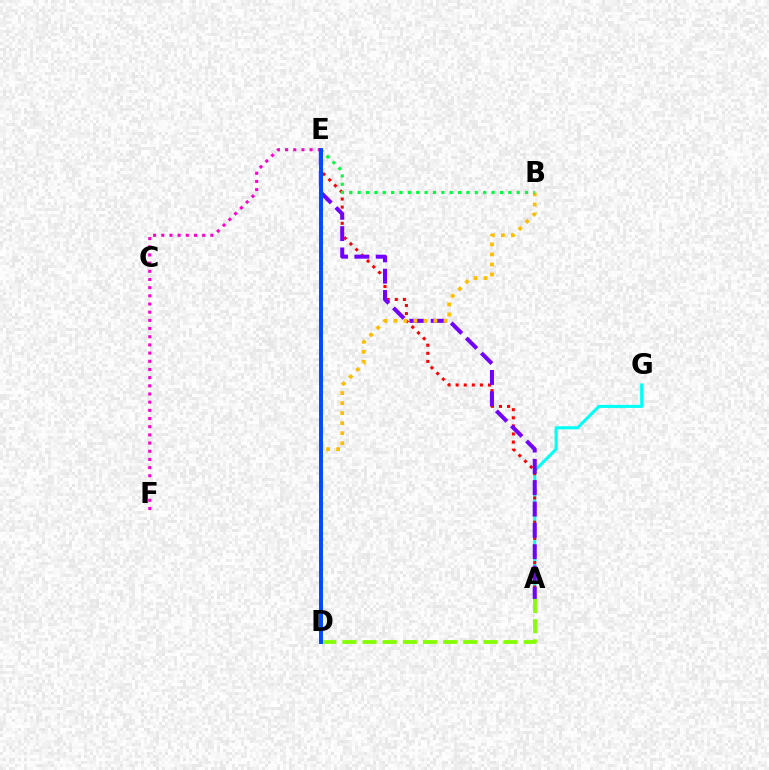{('A', 'G'): [{'color': '#00fff6', 'line_style': 'solid', 'thickness': 2.2}], ('E', 'F'): [{'color': '#ff00cf', 'line_style': 'dotted', 'thickness': 2.22}], ('A', 'E'): [{'color': '#ff0000', 'line_style': 'dotted', 'thickness': 2.2}, {'color': '#7200ff', 'line_style': 'dashed', 'thickness': 2.9}], ('A', 'D'): [{'color': '#84ff00', 'line_style': 'dashed', 'thickness': 2.74}], ('B', 'D'): [{'color': '#ffbd00', 'line_style': 'dotted', 'thickness': 2.73}], ('B', 'E'): [{'color': '#00ff39', 'line_style': 'dotted', 'thickness': 2.27}], ('D', 'E'): [{'color': '#004bff', 'line_style': 'solid', 'thickness': 2.85}]}